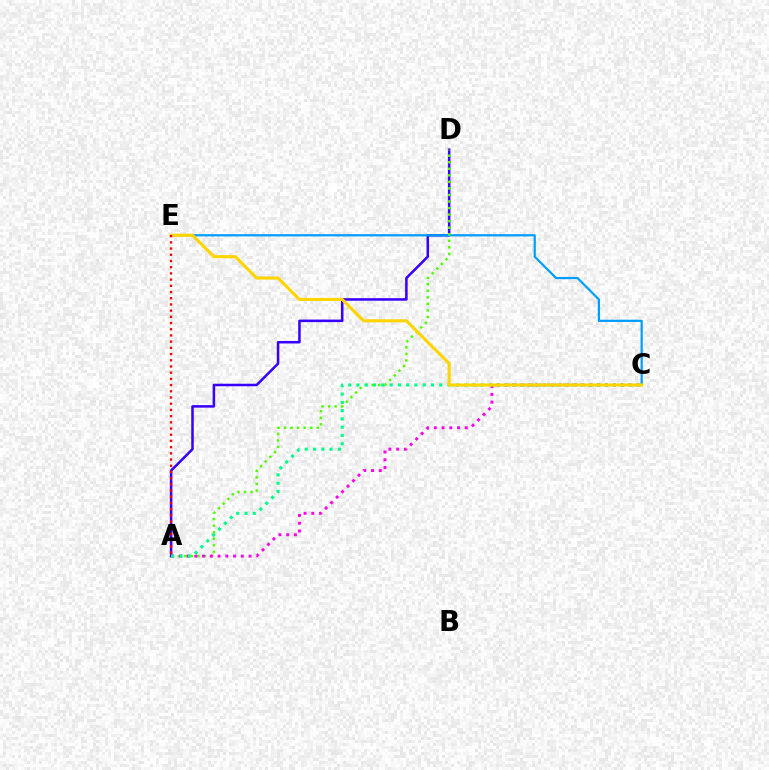{('A', 'D'): [{'color': '#3700ff', 'line_style': 'solid', 'thickness': 1.82}, {'color': '#4fff00', 'line_style': 'dotted', 'thickness': 1.78}], ('C', 'E'): [{'color': '#009eff', 'line_style': 'solid', 'thickness': 1.6}, {'color': '#ffd500', 'line_style': 'solid', 'thickness': 2.24}], ('A', 'C'): [{'color': '#ff00ed', 'line_style': 'dotted', 'thickness': 2.11}, {'color': '#00ff86', 'line_style': 'dotted', 'thickness': 2.25}], ('A', 'E'): [{'color': '#ff0000', 'line_style': 'dotted', 'thickness': 1.69}]}